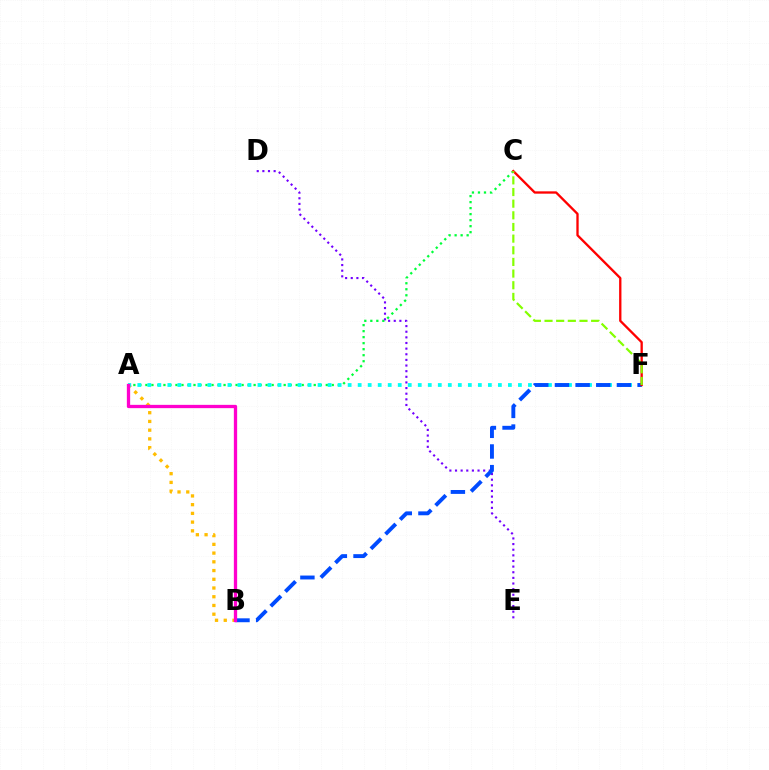{('A', 'B'): [{'color': '#ffbd00', 'line_style': 'dotted', 'thickness': 2.37}, {'color': '#ff00cf', 'line_style': 'solid', 'thickness': 2.38}], ('A', 'C'): [{'color': '#00ff39', 'line_style': 'dotted', 'thickness': 1.63}], ('D', 'E'): [{'color': '#7200ff', 'line_style': 'dotted', 'thickness': 1.53}], ('A', 'F'): [{'color': '#00fff6', 'line_style': 'dotted', 'thickness': 2.72}], ('B', 'F'): [{'color': '#004bff', 'line_style': 'dashed', 'thickness': 2.81}], ('C', 'F'): [{'color': '#ff0000', 'line_style': 'solid', 'thickness': 1.67}, {'color': '#84ff00', 'line_style': 'dashed', 'thickness': 1.58}]}